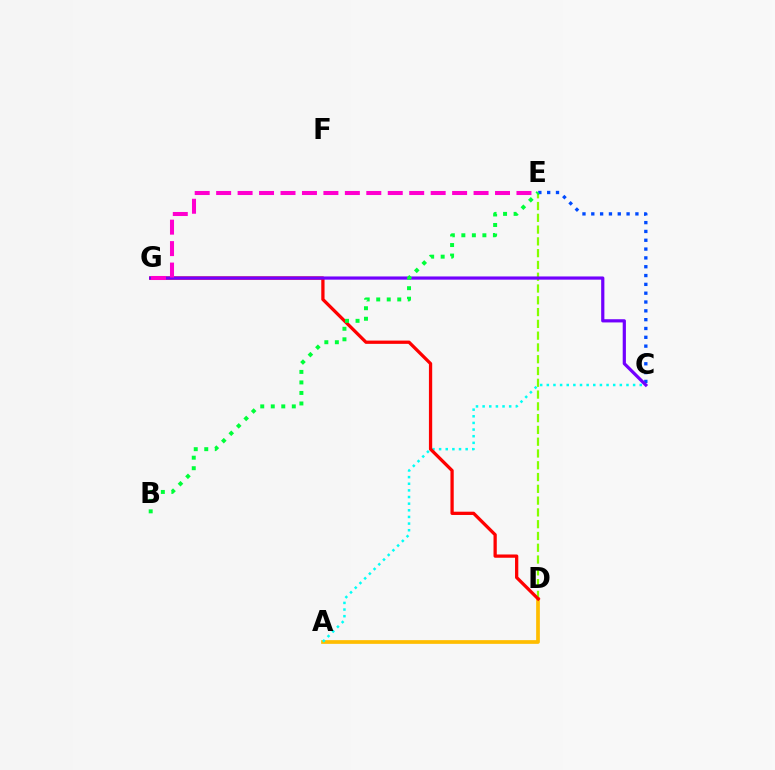{('A', 'D'): [{'color': '#ffbd00', 'line_style': 'solid', 'thickness': 2.67}], ('D', 'E'): [{'color': '#84ff00', 'line_style': 'dashed', 'thickness': 1.6}], ('A', 'C'): [{'color': '#00fff6', 'line_style': 'dotted', 'thickness': 1.8}], ('D', 'G'): [{'color': '#ff0000', 'line_style': 'solid', 'thickness': 2.35}], ('C', 'E'): [{'color': '#004bff', 'line_style': 'dotted', 'thickness': 2.4}], ('C', 'G'): [{'color': '#7200ff', 'line_style': 'solid', 'thickness': 2.31}], ('E', 'G'): [{'color': '#ff00cf', 'line_style': 'dashed', 'thickness': 2.91}], ('B', 'E'): [{'color': '#00ff39', 'line_style': 'dotted', 'thickness': 2.86}]}